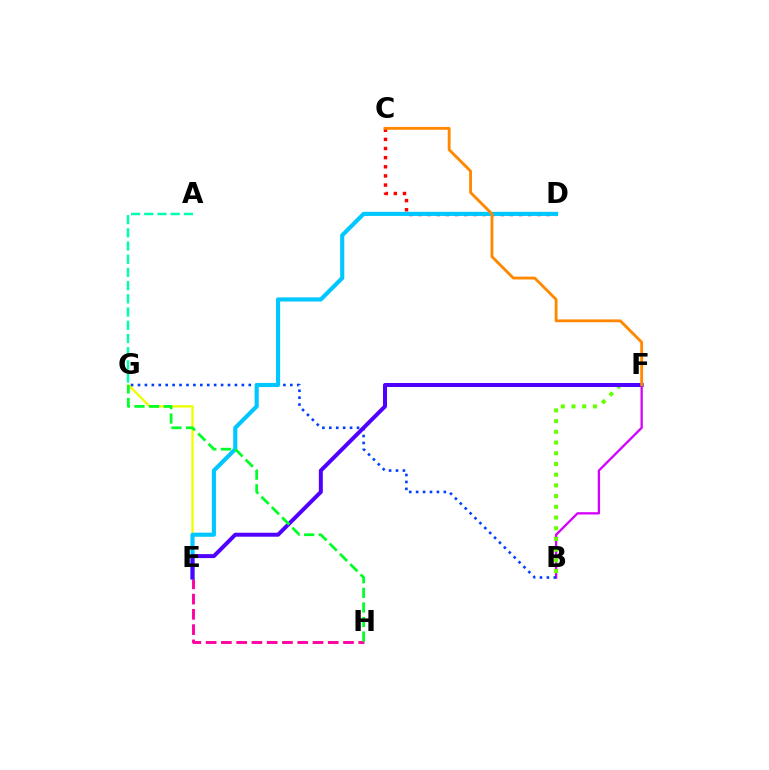{('E', 'G'): [{'color': '#eeff00', 'line_style': 'solid', 'thickness': 1.68}], ('E', 'H'): [{'color': '#ff00a0', 'line_style': 'dashed', 'thickness': 2.07}], ('B', 'F'): [{'color': '#d600ff', 'line_style': 'solid', 'thickness': 1.65}, {'color': '#66ff00', 'line_style': 'dotted', 'thickness': 2.91}], ('B', 'G'): [{'color': '#003fff', 'line_style': 'dotted', 'thickness': 1.88}], ('C', 'D'): [{'color': '#ff0000', 'line_style': 'dotted', 'thickness': 2.48}], ('D', 'E'): [{'color': '#00c7ff', 'line_style': 'solid', 'thickness': 2.96}], ('E', 'F'): [{'color': '#4f00ff', 'line_style': 'solid', 'thickness': 2.86}], ('G', 'H'): [{'color': '#00ff27', 'line_style': 'dashed', 'thickness': 1.98}], ('C', 'F'): [{'color': '#ff8800', 'line_style': 'solid', 'thickness': 2.05}], ('A', 'G'): [{'color': '#00ffaf', 'line_style': 'dashed', 'thickness': 1.79}]}